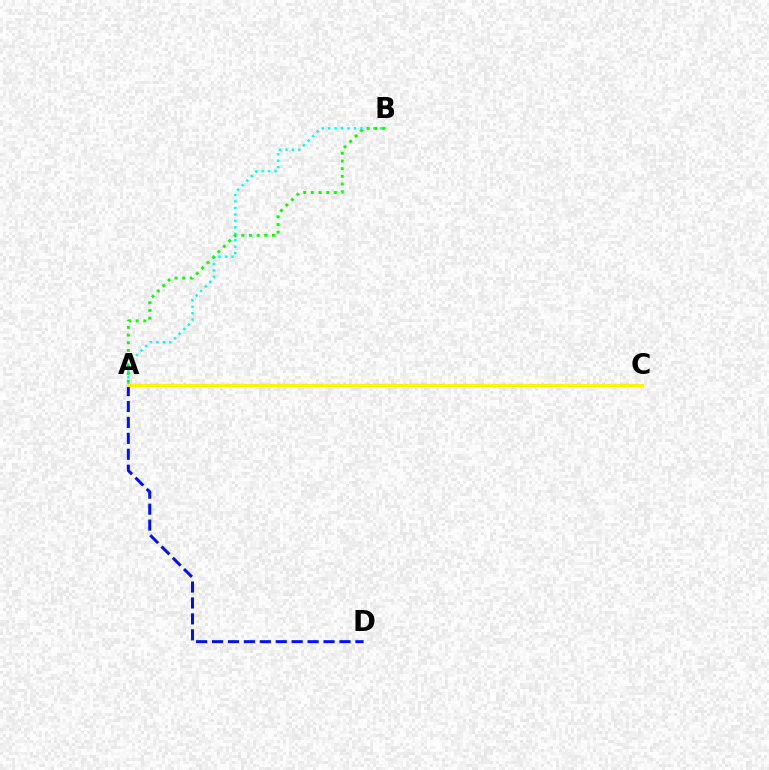{('A', 'B'): [{'color': '#00fff6', 'line_style': 'dotted', 'thickness': 1.75}, {'color': '#08ff00', 'line_style': 'dotted', 'thickness': 2.09}], ('A', 'C'): [{'color': '#ff0000', 'line_style': 'dotted', 'thickness': 1.5}, {'color': '#ee00ff', 'line_style': 'dashed', 'thickness': 2.08}, {'color': '#fcf500', 'line_style': 'solid', 'thickness': 2.22}], ('A', 'D'): [{'color': '#0010ff', 'line_style': 'dashed', 'thickness': 2.16}]}